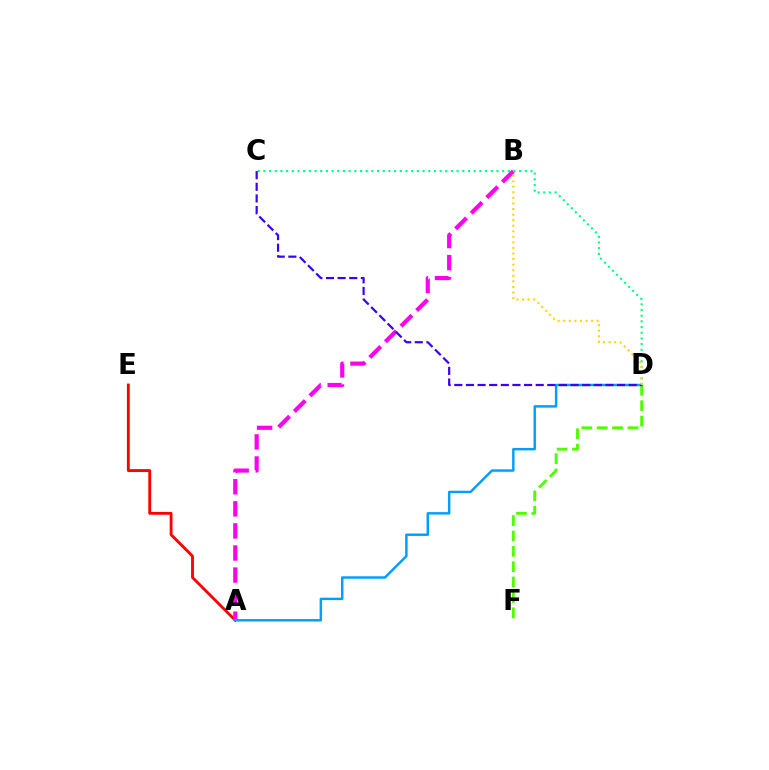{('D', 'F'): [{'color': '#4fff00', 'line_style': 'dashed', 'thickness': 2.09}], ('A', 'E'): [{'color': '#ff0000', 'line_style': 'solid', 'thickness': 2.05}], ('A', 'B'): [{'color': '#ff00ed', 'line_style': 'dashed', 'thickness': 3.0}], ('A', 'D'): [{'color': '#009eff', 'line_style': 'solid', 'thickness': 1.76}], ('C', 'D'): [{'color': '#00ff86', 'line_style': 'dotted', 'thickness': 1.54}, {'color': '#3700ff', 'line_style': 'dashed', 'thickness': 1.58}], ('B', 'D'): [{'color': '#ffd500', 'line_style': 'dotted', 'thickness': 1.51}]}